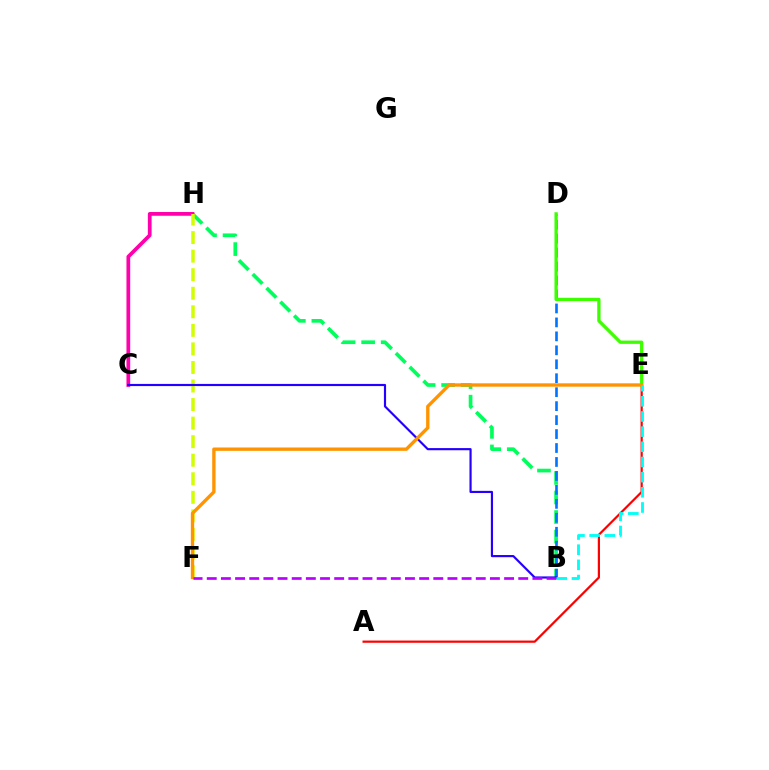{('B', 'H'): [{'color': '#00ff5c', 'line_style': 'dashed', 'thickness': 2.65}], ('C', 'H'): [{'color': '#ff00ac', 'line_style': 'solid', 'thickness': 2.69}], ('A', 'E'): [{'color': '#ff0000', 'line_style': 'solid', 'thickness': 1.59}], ('B', 'D'): [{'color': '#0074ff', 'line_style': 'dashed', 'thickness': 1.9}], ('F', 'H'): [{'color': '#d1ff00', 'line_style': 'dashed', 'thickness': 2.52}], ('D', 'E'): [{'color': '#3dff00', 'line_style': 'solid', 'thickness': 2.36}], ('B', 'C'): [{'color': '#2500ff', 'line_style': 'solid', 'thickness': 1.56}], ('E', 'F'): [{'color': '#ff9400', 'line_style': 'solid', 'thickness': 2.41}], ('B', 'F'): [{'color': '#b900ff', 'line_style': 'dashed', 'thickness': 1.92}], ('B', 'E'): [{'color': '#00fff6', 'line_style': 'dashed', 'thickness': 2.06}]}